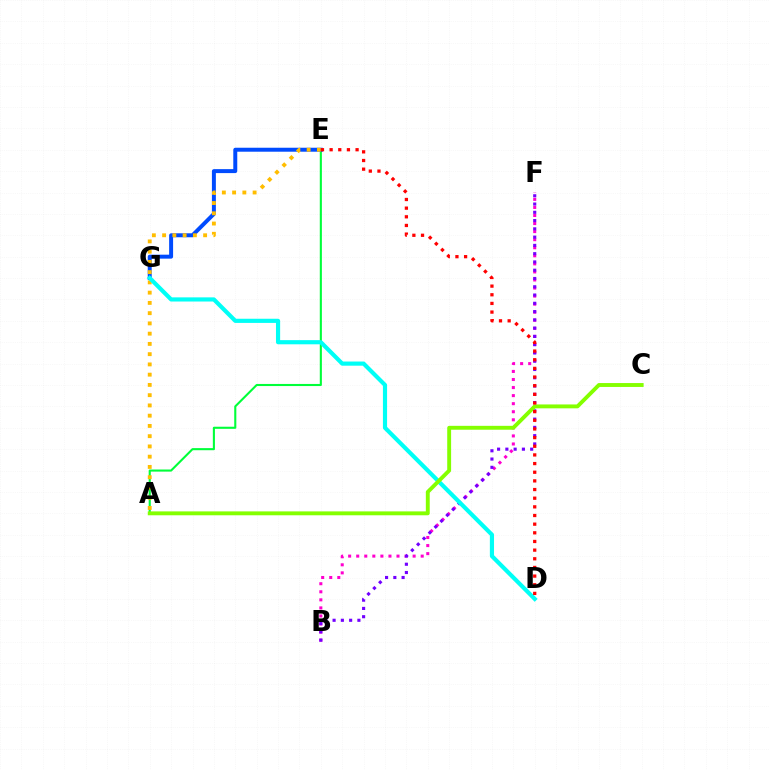{('A', 'E'): [{'color': '#00ff39', 'line_style': 'solid', 'thickness': 1.51}, {'color': '#ffbd00', 'line_style': 'dotted', 'thickness': 2.79}], ('B', 'F'): [{'color': '#ff00cf', 'line_style': 'dotted', 'thickness': 2.19}, {'color': '#7200ff', 'line_style': 'dotted', 'thickness': 2.25}], ('E', 'G'): [{'color': '#004bff', 'line_style': 'solid', 'thickness': 2.86}], ('D', 'G'): [{'color': '#00fff6', 'line_style': 'solid', 'thickness': 3.0}], ('A', 'C'): [{'color': '#84ff00', 'line_style': 'solid', 'thickness': 2.8}], ('D', 'E'): [{'color': '#ff0000', 'line_style': 'dotted', 'thickness': 2.35}]}